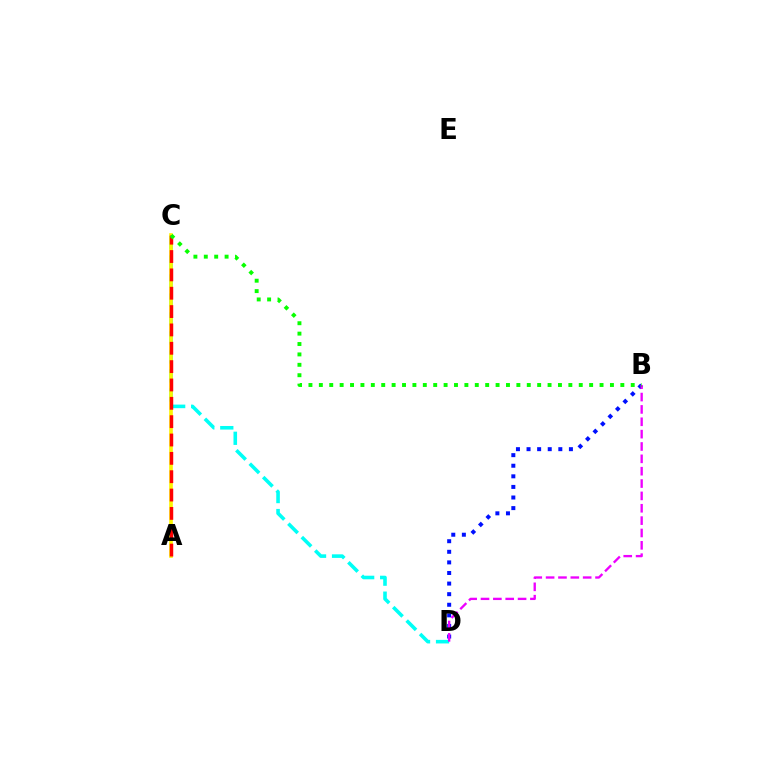{('C', 'D'): [{'color': '#00fff6', 'line_style': 'dashed', 'thickness': 2.58}], ('A', 'C'): [{'color': '#fcf500', 'line_style': 'solid', 'thickness': 2.63}, {'color': '#ff0000', 'line_style': 'dashed', 'thickness': 2.49}], ('B', 'D'): [{'color': '#0010ff', 'line_style': 'dotted', 'thickness': 2.88}, {'color': '#ee00ff', 'line_style': 'dashed', 'thickness': 1.68}], ('B', 'C'): [{'color': '#08ff00', 'line_style': 'dotted', 'thickness': 2.82}]}